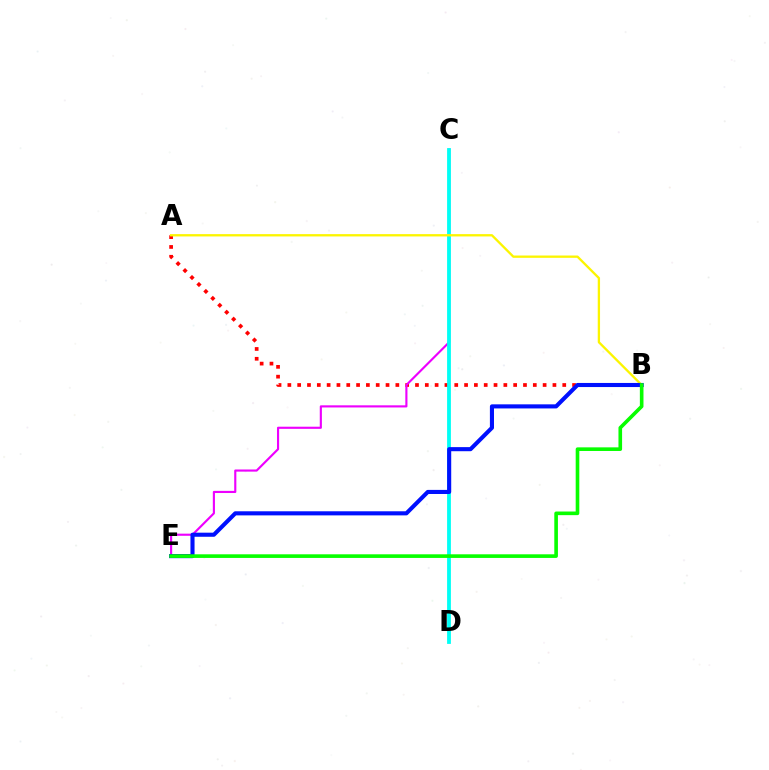{('A', 'B'): [{'color': '#ff0000', 'line_style': 'dotted', 'thickness': 2.67}, {'color': '#fcf500', 'line_style': 'solid', 'thickness': 1.66}], ('C', 'E'): [{'color': '#ee00ff', 'line_style': 'solid', 'thickness': 1.54}], ('C', 'D'): [{'color': '#00fff6', 'line_style': 'solid', 'thickness': 2.74}], ('B', 'E'): [{'color': '#0010ff', 'line_style': 'solid', 'thickness': 2.95}, {'color': '#08ff00', 'line_style': 'solid', 'thickness': 2.61}]}